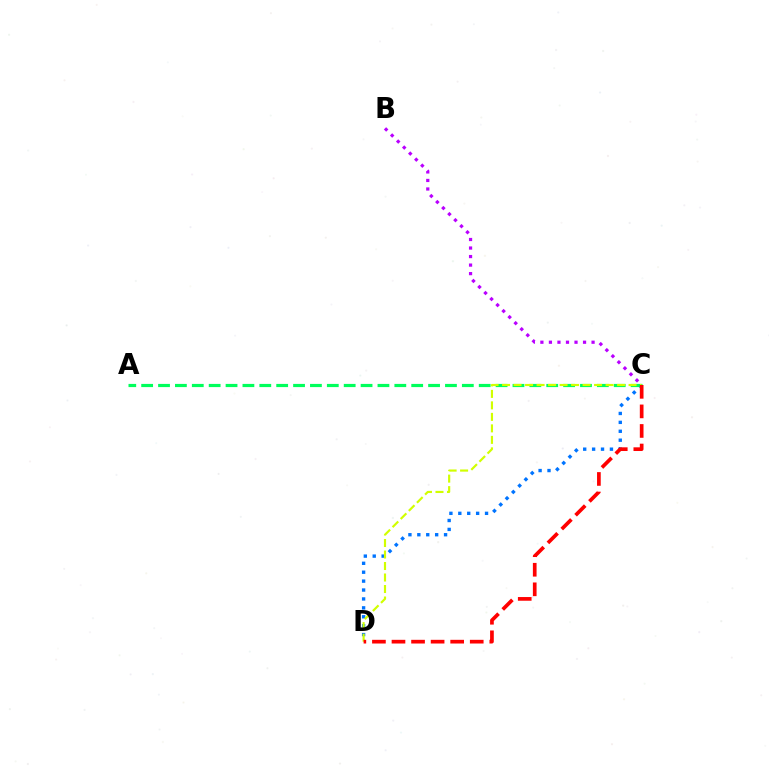{('B', 'C'): [{'color': '#b900ff', 'line_style': 'dotted', 'thickness': 2.32}], ('C', 'D'): [{'color': '#0074ff', 'line_style': 'dotted', 'thickness': 2.42}, {'color': '#d1ff00', 'line_style': 'dashed', 'thickness': 1.56}, {'color': '#ff0000', 'line_style': 'dashed', 'thickness': 2.66}], ('A', 'C'): [{'color': '#00ff5c', 'line_style': 'dashed', 'thickness': 2.29}]}